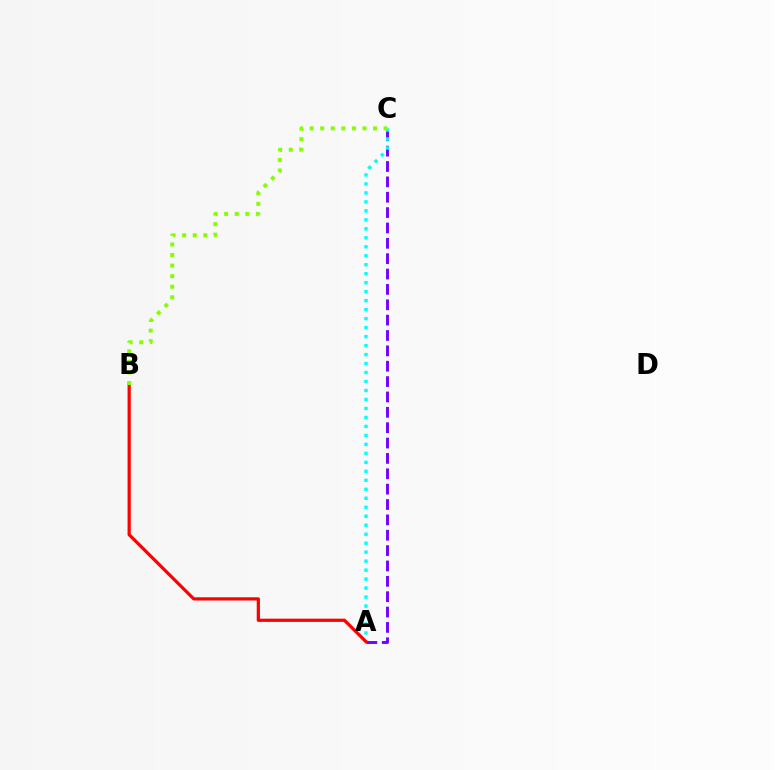{('A', 'C'): [{'color': '#7200ff', 'line_style': 'dashed', 'thickness': 2.09}, {'color': '#00fff6', 'line_style': 'dotted', 'thickness': 2.44}], ('A', 'B'): [{'color': '#ff0000', 'line_style': 'solid', 'thickness': 2.32}], ('B', 'C'): [{'color': '#84ff00', 'line_style': 'dotted', 'thickness': 2.87}]}